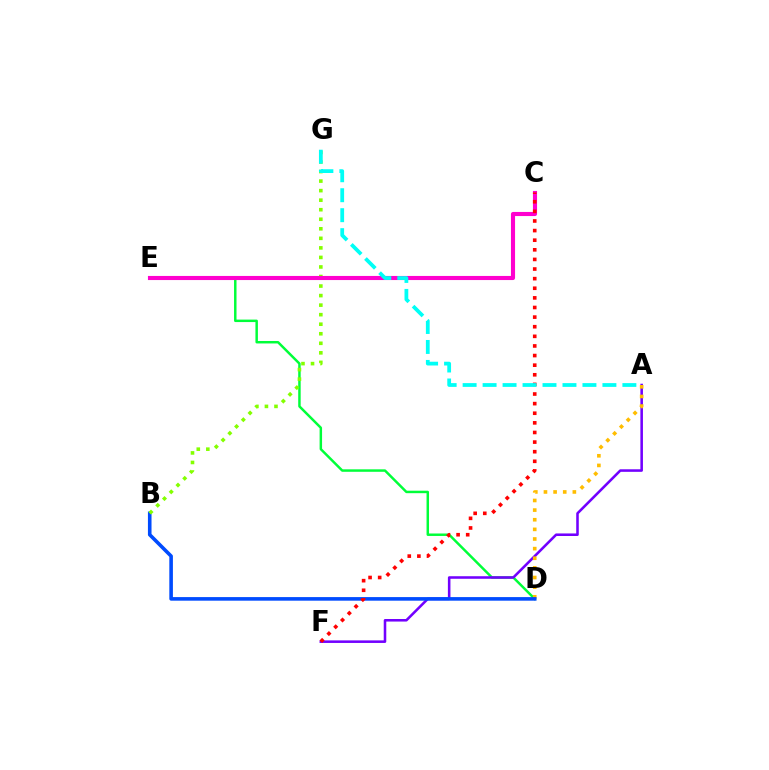{('D', 'E'): [{'color': '#00ff39', 'line_style': 'solid', 'thickness': 1.78}], ('A', 'F'): [{'color': '#7200ff', 'line_style': 'solid', 'thickness': 1.84}], ('A', 'D'): [{'color': '#ffbd00', 'line_style': 'dotted', 'thickness': 2.62}], ('B', 'D'): [{'color': '#004bff', 'line_style': 'solid', 'thickness': 2.59}], ('B', 'G'): [{'color': '#84ff00', 'line_style': 'dotted', 'thickness': 2.59}], ('C', 'E'): [{'color': '#ff00cf', 'line_style': 'solid', 'thickness': 2.96}], ('C', 'F'): [{'color': '#ff0000', 'line_style': 'dotted', 'thickness': 2.61}], ('A', 'G'): [{'color': '#00fff6', 'line_style': 'dashed', 'thickness': 2.71}]}